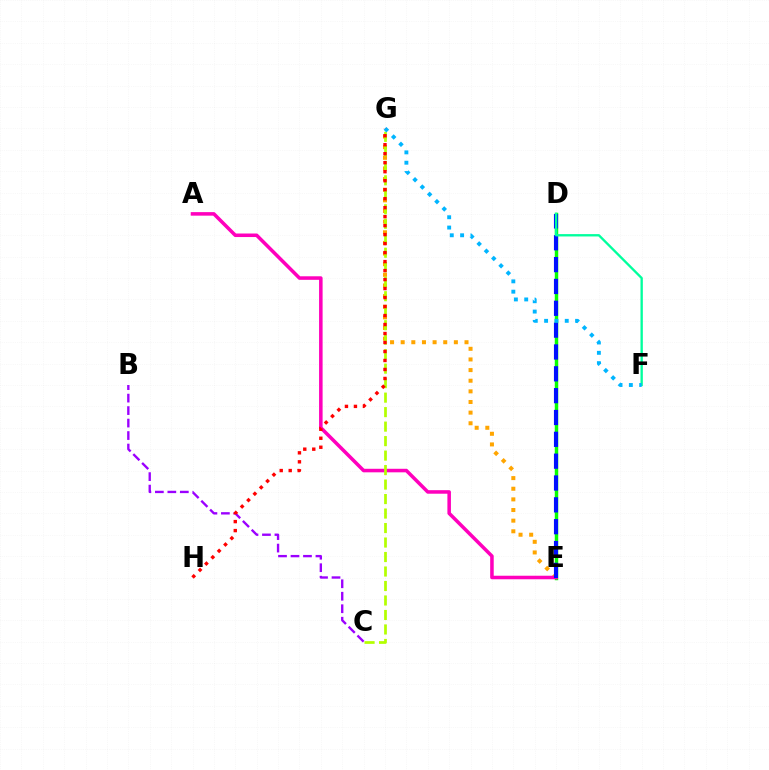{('E', 'G'): [{'color': '#ffa500', 'line_style': 'dotted', 'thickness': 2.89}], ('D', 'E'): [{'color': '#08ff00', 'line_style': 'solid', 'thickness': 2.49}, {'color': '#0010ff', 'line_style': 'dashed', 'thickness': 2.97}], ('A', 'E'): [{'color': '#ff00bd', 'line_style': 'solid', 'thickness': 2.55}], ('B', 'C'): [{'color': '#9b00ff', 'line_style': 'dashed', 'thickness': 1.7}], ('D', 'F'): [{'color': '#00ff9d', 'line_style': 'solid', 'thickness': 1.69}], ('C', 'G'): [{'color': '#b3ff00', 'line_style': 'dashed', 'thickness': 1.97}], ('F', 'G'): [{'color': '#00b5ff', 'line_style': 'dotted', 'thickness': 2.8}], ('G', 'H'): [{'color': '#ff0000', 'line_style': 'dotted', 'thickness': 2.44}]}